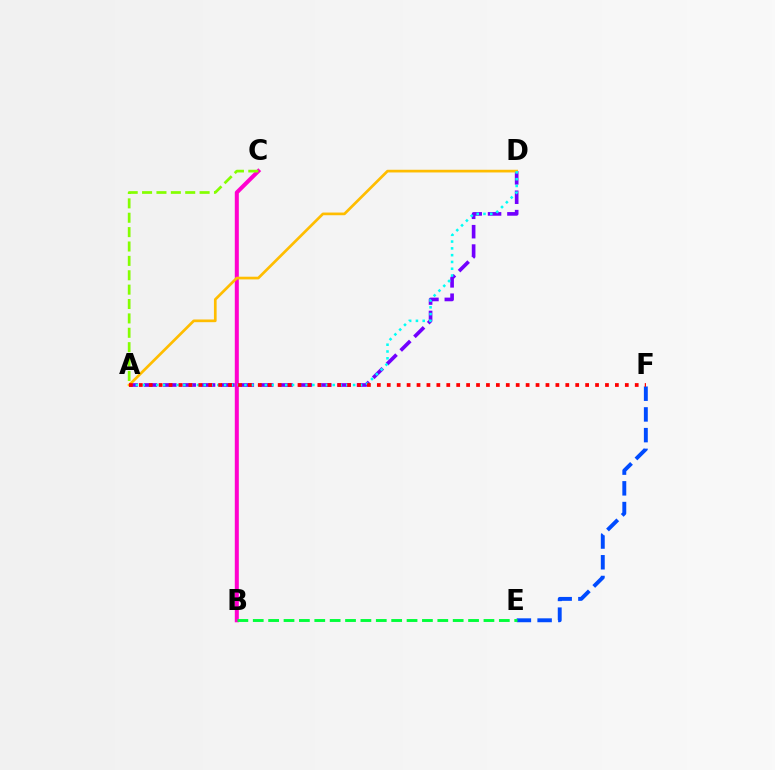{('E', 'F'): [{'color': '#004bff', 'line_style': 'dashed', 'thickness': 2.81}], ('A', 'D'): [{'color': '#7200ff', 'line_style': 'dashed', 'thickness': 2.63}, {'color': '#ffbd00', 'line_style': 'solid', 'thickness': 1.94}, {'color': '#00fff6', 'line_style': 'dotted', 'thickness': 1.84}], ('B', 'C'): [{'color': '#ff00cf', 'line_style': 'solid', 'thickness': 2.9}], ('A', 'C'): [{'color': '#84ff00', 'line_style': 'dashed', 'thickness': 1.95}], ('A', 'F'): [{'color': '#ff0000', 'line_style': 'dotted', 'thickness': 2.69}], ('B', 'E'): [{'color': '#00ff39', 'line_style': 'dashed', 'thickness': 2.09}]}